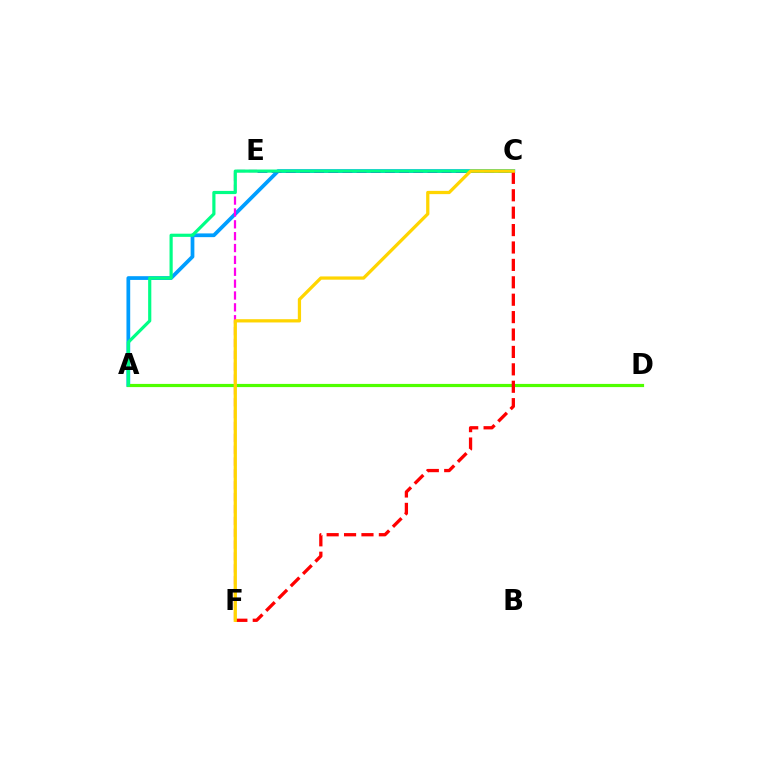{('A', 'C'): [{'color': '#009eff', 'line_style': 'solid', 'thickness': 2.69}, {'color': '#00ff86', 'line_style': 'solid', 'thickness': 2.29}], ('A', 'D'): [{'color': '#4fff00', 'line_style': 'solid', 'thickness': 2.29}], ('E', 'F'): [{'color': '#ff00ed', 'line_style': 'dashed', 'thickness': 1.61}], ('C', 'E'): [{'color': '#3700ff', 'line_style': 'dashed', 'thickness': 1.92}], ('C', 'F'): [{'color': '#ff0000', 'line_style': 'dashed', 'thickness': 2.36}, {'color': '#ffd500', 'line_style': 'solid', 'thickness': 2.34}]}